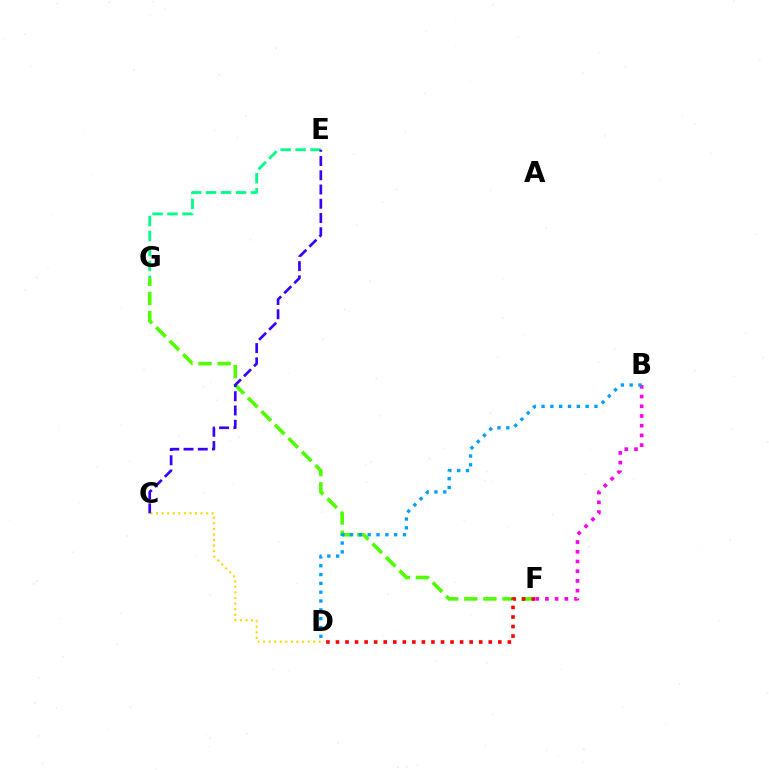{('F', 'G'): [{'color': '#4fff00', 'line_style': 'dashed', 'thickness': 2.59}], ('D', 'F'): [{'color': '#ff0000', 'line_style': 'dotted', 'thickness': 2.59}], ('B', 'F'): [{'color': '#ff00ed', 'line_style': 'dotted', 'thickness': 2.64}], ('B', 'D'): [{'color': '#009eff', 'line_style': 'dotted', 'thickness': 2.4}], ('C', 'D'): [{'color': '#ffd500', 'line_style': 'dotted', 'thickness': 1.51}], ('E', 'G'): [{'color': '#00ff86', 'line_style': 'dashed', 'thickness': 2.03}], ('C', 'E'): [{'color': '#3700ff', 'line_style': 'dashed', 'thickness': 1.94}]}